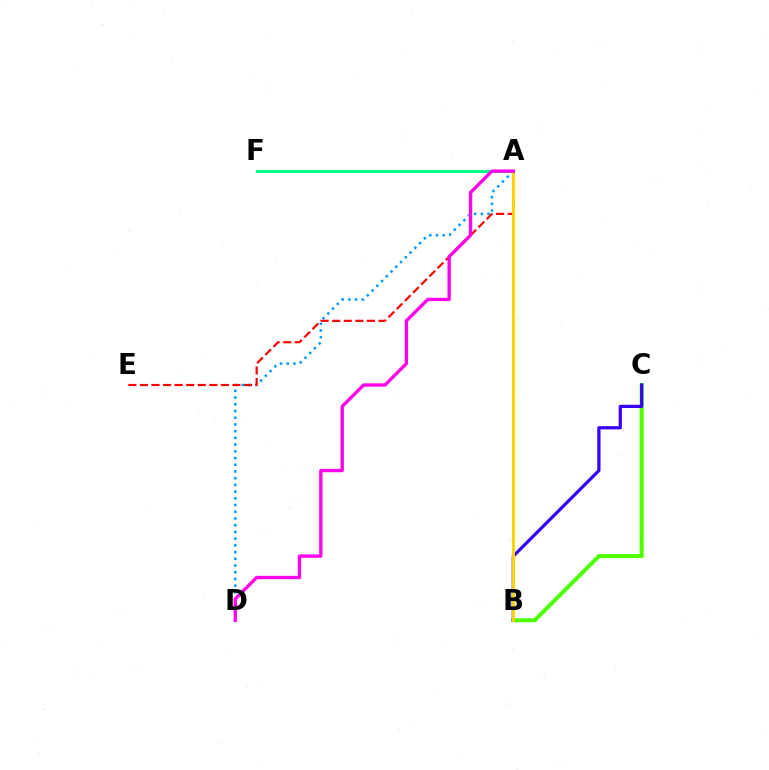{('B', 'C'): [{'color': '#4fff00', 'line_style': 'solid', 'thickness': 2.93}, {'color': '#3700ff', 'line_style': 'solid', 'thickness': 2.32}], ('A', 'D'): [{'color': '#009eff', 'line_style': 'dotted', 'thickness': 1.83}, {'color': '#ff00ed', 'line_style': 'solid', 'thickness': 2.4}], ('A', 'E'): [{'color': '#ff0000', 'line_style': 'dashed', 'thickness': 1.57}], ('A', 'B'): [{'color': '#ffd500', 'line_style': 'solid', 'thickness': 2.14}], ('A', 'F'): [{'color': '#00ff86', 'line_style': 'solid', 'thickness': 2.15}]}